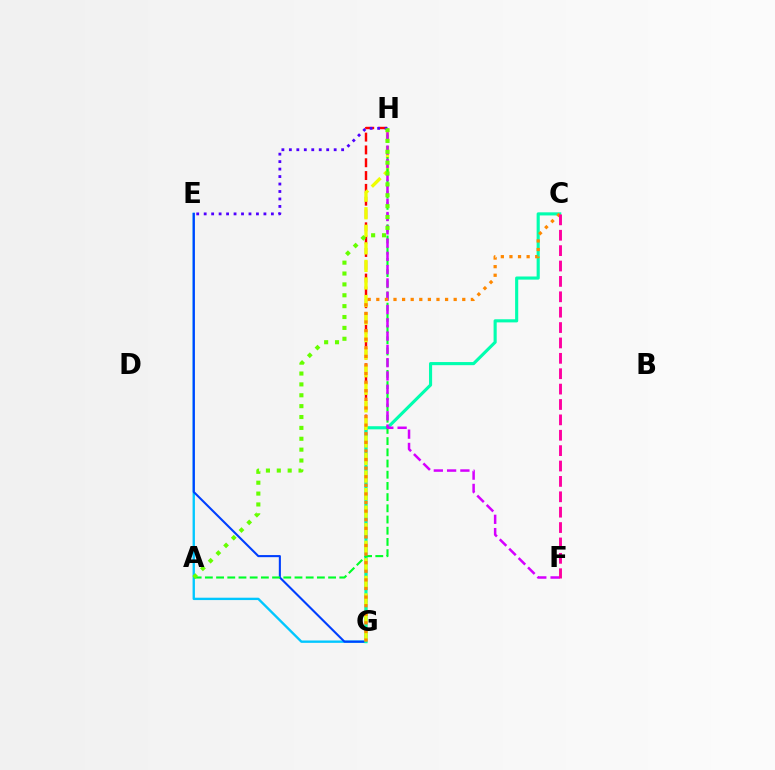{('E', 'G'): [{'color': '#00c7ff', 'line_style': 'solid', 'thickness': 1.7}, {'color': '#003fff', 'line_style': 'solid', 'thickness': 1.51}], ('G', 'H'): [{'color': '#ff0000', 'line_style': 'dashed', 'thickness': 1.74}, {'color': '#eeff00', 'line_style': 'dashed', 'thickness': 2.38}], ('C', 'G'): [{'color': '#00ffaf', 'line_style': 'solid', 'thickness': 2.25}, {'color': '#ff8800', 'line_style': 'dotted', 'thickness': 2.34}], ('A', 'H'): [{'color': '#00ff27', 'line_style': 'dashed', 'thickness': 1.52}, {'color': '#66ff00', 'line_style': 'dotted', 'thickness': 2.95}], ('F', 'H'): [{'color': '#d600ff', 'line_style': 'dashed', 'thickness': 1.8}], ('E', 'H'): [{'color': '#4f00ff', 'line_style': 'dotted', 'thickness': 2.03}], ('C', 'F'): [{'color': '#ff00a0', 'line_style': 'dashed', 'thickness': 2.09}]}